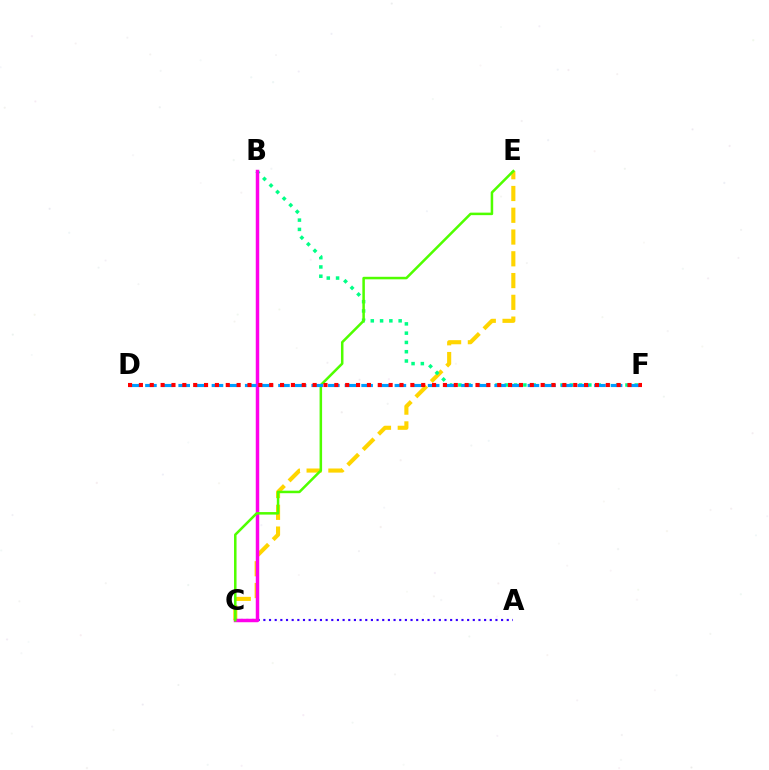{('C', 'E'): [{'color': '#ffd500', 'line_style': 'dashed', 'thickness': 2.96}, {'color': '#4fff00', 'line_style': 'solid', 'thickness': 1.81}], ('A', 'C'): [{'color': '#3700ff', 'line_style': 'dotted', 'thickness': 1.54}], ('B', 'F'): [{'color': '#00ff86', 'line_style': 'dotted', 'thickness': 2.52}], ('B', 'C'): [{'color': '#ff00ed', 'line_style': 'solid', 'thickness': 2.5}], ('D', 'F'): [{'color': '#009eff', 'line_style': 'dashed', 'thickness': 2.26}, {'color': '#ff0000', 'line_style': 'dotted', 'thickness': 2.95}]}